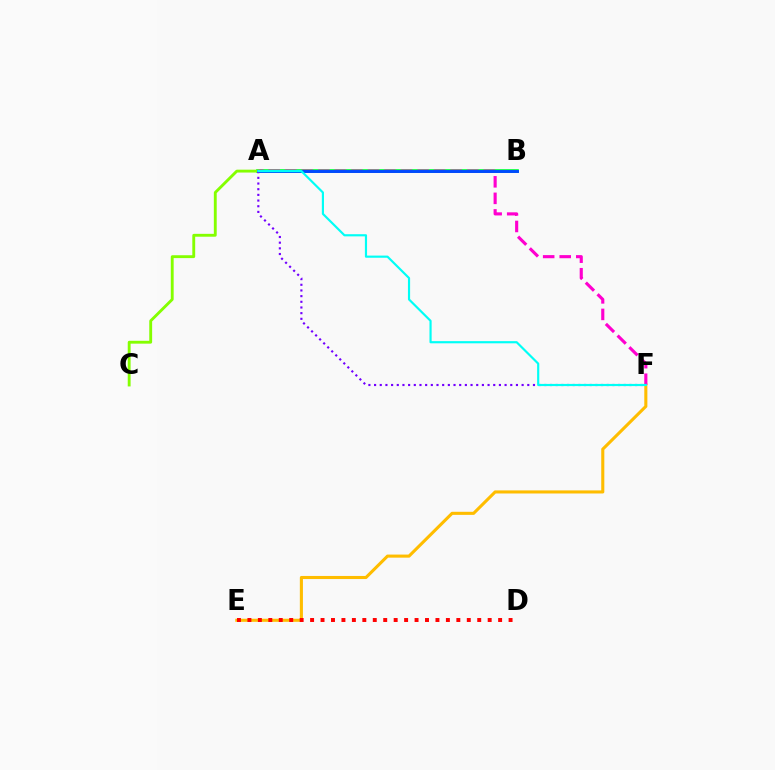{('A', 'B'): [{'color': '#00ff39', 'line_style': 'solid', 'thickness': 2.63}, {'color': '#004bff', 'line_style': 'solid', 'thickness': 2.11}], ('E', 'F'): [{'color': '#ffbd00', 'line_style': 'solid', 'thickness': 2.22}], ('A', 'F'): [{'color': '#ff00cf', 'line_style': 'dashed', 'thickness': 2.25}, {'color': '#7200ff', 'line_style': 'dotted', 'thickness': 1.54}, {'color': '#00fff6', 'line_style': 'solid', 'thickness': 1.56}], ('A', 'C'): [{'color': '#84ff00', 'line_style': 'solid', 'thickness': 2.06}], ('D', 'E'): [{'color': '#ff0000', 'line_style': 'dotted', 'thickness': 2.84}]}